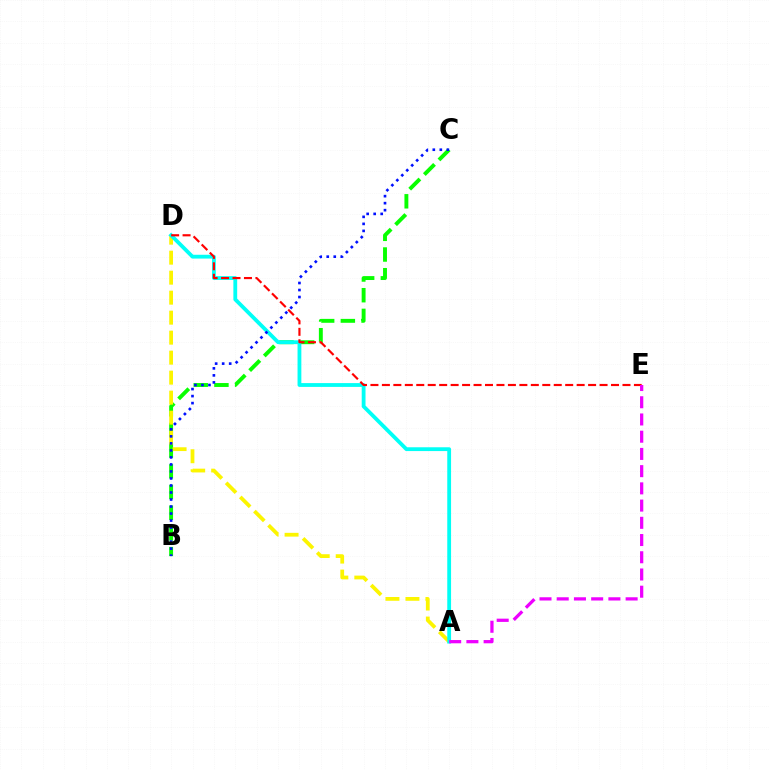{('B', 'C'): [{'color': '#08ff00', 'line_style': 'dashed', 'thickness': 2.81}, {'color': '#0010ff', 'line_style': 'dotted', 'thickness': 1.91}], ('A', 'D'): [{'color': '#fcf500', 'line_style': 'dashed', 'thickness': 2.72}, {'color': '#00fff6', 'line_style': 'solid', 'thickness': 2.74}], ('D', 'E'): [{'color': '#ff0000', 'line_style': 'dashed', 'thickness': 1.56}], ('A', 'E'): [{'color': '#ee00ff', 'line_style': 'dashed', 'thickness': 2.34}]}